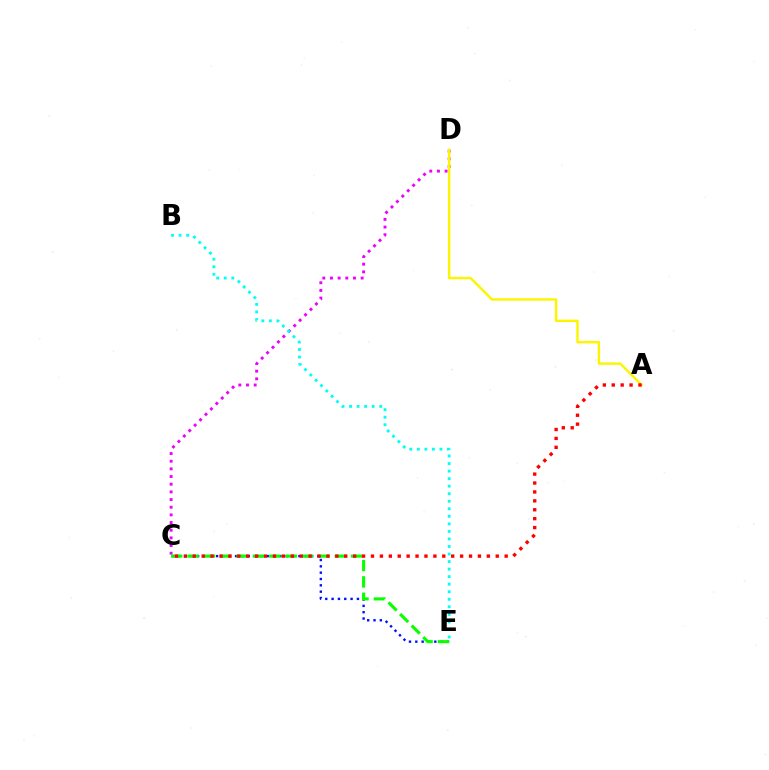{('C', 'E'): [{'color': '#0010ff', 'line_style': 'dotted', 'thickness': 1.72}, {'color': '#08ff00', 'line_style': 'dashed', 'thickness': 2.22}], ('C', 'D'): [{'color': '#ee00ff', 'line_style': 'dotted', 'thickness': 2.08}], ('A', 'D'): [{'color': '#fcf500', 'line_style': 'solid', 'thickness': 1.75}], ('B', 'E'): [{'color': '#00fff6', 'line_style': 'dotted', 'thickness': 2.05}], ('A', 'C'): [{'color': '#ff0000', 'line_style': 'dotted', 'thickness': 2.42}]}